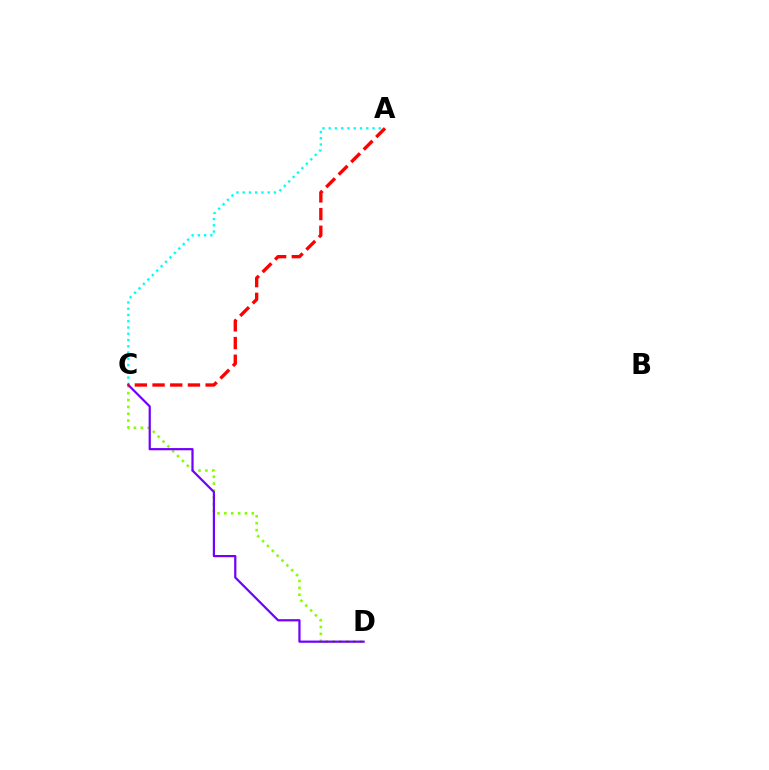{('C', 'D'): [{'color': '#84ff00', 'line_style': 'dotted', 'thickness': 1.86}, {'color': '#7200ff', 'line_style': 'solid', 'thickness': 1.6}], ('A', 'C'): [{'color': '#00fff6', 'line_style': 'dotted', 'thickness': 1.7}, {'color': '#ff0000', 'line_style': 'dashed', 'thickness': 2.4}]}